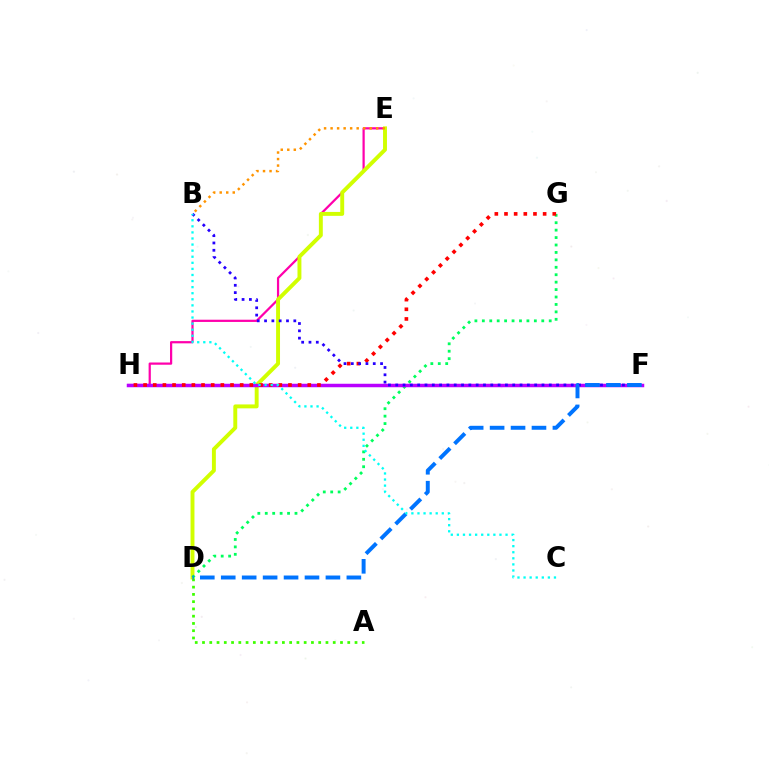{('E', 'H'): [{'color': '#ff00ac', 'line_style': 'solid', 'thickness': 1.6}], ('D', 'E'): [{'color': '#d1ff00', 'line_style': 'solid', 'thickness': 2.82}], ('D', 'G'): [{'color': '#00ff5c', 'line_style': 'dotted', 'thickness': 2.02}], ('A', 'D'): [{'color': '#3dff00', 'line_style': 'dotted', 'thickness': 1.97}], ('F', 'H'): [{'color': '#b900ff', 'line_style': 'solid', 'thickness': 2.51}], ('G', 'H'): [{'color': '#ff0000', 'line_style': 'dotted', 'thickness': 2.62}], ('B', 'E'): [{'color': '#ff9400', 'line_style': 'dotted', 'thickness': 1.77}], ('B', 'F'): [{'color': '#2500ff', 'line_style': 'dotted', 'thickness': 1.99}], ('D', 'F'): [{'color': '#0074ff', 'line_style': 'dashed', 'thickness': 2.84}], ('B', 'C'): [{'color': '#00fff6', 'line_style': 'dotted', 'thickness': 1.65}]}